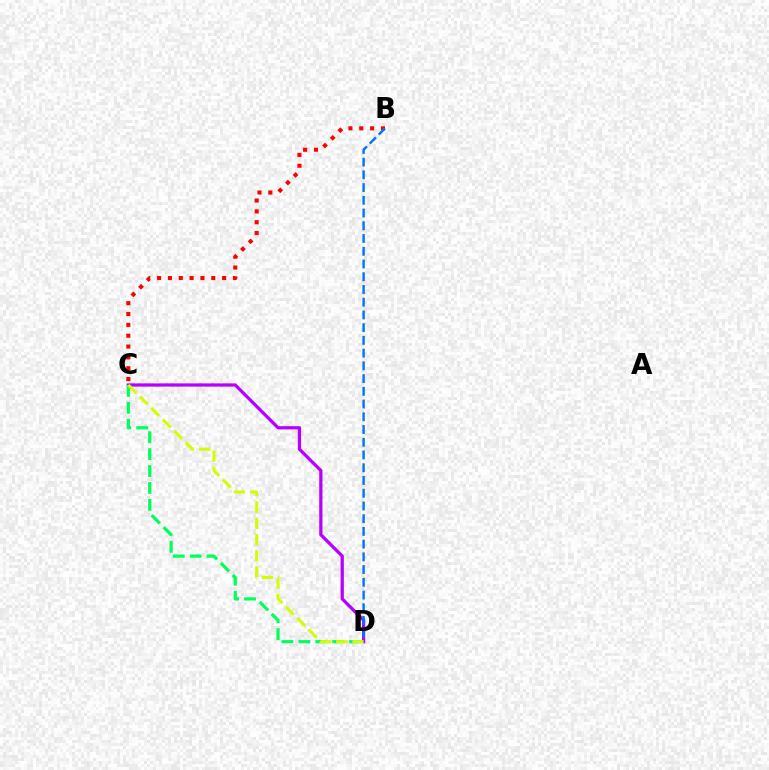{('C', 'D'): [{'color': '#b900ff', 'line_style': 'solid', 'thickness': 2.34}, {'color': '#00ff5c', 'line_style': 'dashed', 'thickness': 2.3}, {'color': '#d1ff00', 'line_style': 'dashed', 'thickness': 2.2}], ('B', 'C'): [{'color': '#ff0000', 'line_style': 'dotted', 'thickness': 2.94}], ('B', 'D'): [{'color': '#0074ff', 'line_style': 'dashed', 'thickness': 1.73}]}